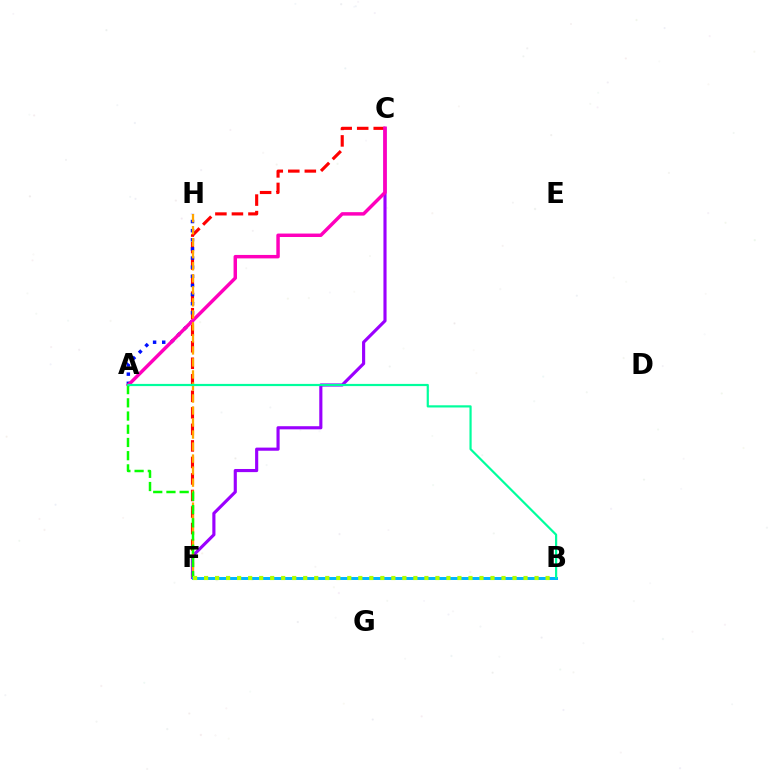{('C', 'F'): [{'color': '#ff0000', 'line_style': 'dashed', 'thickness': 2.24}, {'color': '#9b00ff', 'line_style': 'solid', 'thickness': 2.26}], ('A', 'H'): [{'color': '#0010ff', 'line_style': 'dotted', 'thickness': 2.48}], ('A', 'C'): [{'color': '#ff00bd', 'line_style': 'solid', 'thickness': 2.49}], ('F', 'H'): [{'color': '#ffa500', 'line_style': 'dashed', 'thickness': 1.63}], ('A', 'F'): [{'color': '#08ff00', 'line_style': 'dashed', 'thickness': 1.79}], ('B', 'F'): [{'color': '#00b5ff', 'line_style': 'solid', 'thickness': 2.14}, {'color': '#b3ff00', 'line_style': 'dotted', 'thickness': 2.99}], ('A', 'B'): [{'color': '#00ff9d', 'line_style': 'solid', 'thickness': 1.58}]}